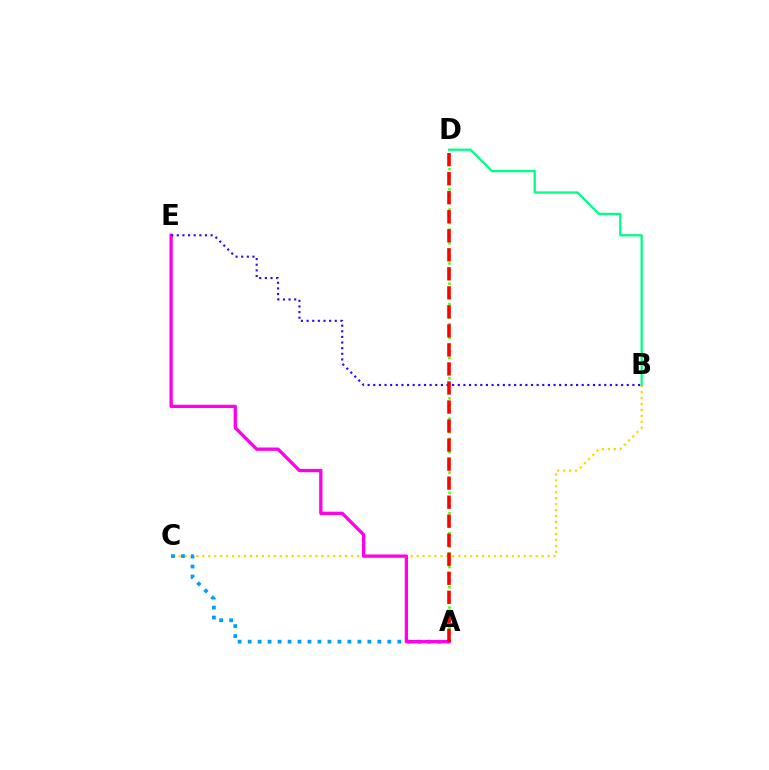{('B', 'C'): [{'color': '#ffd500', 'line_style': 'dotted', 'thickness': 1.62}], ('A', 'D'): [{'color': '#4fff00', 'line_style': 'dotted', 'thickness': 1.83}, {'color': '#ff0000', 'line_style': 'dashed', 'thickness': 2.59}], ('A', 'C'): [{'color': '#009eff', 'line_style': 'dotted', 'thickness': 2.71}], ('A', 'E'): [{'color': '#ff00ed', 'line_style': 'solid', 'thickness': 2.39}], ('B', 'E'): [{'color': '#3700ff', 'line_style': 'dotted', 'thickness': 1.53}], ('B', 'D'): [{'color': '#00ff86', 'line_style': 'solid', 'thickness': 1.65}]}